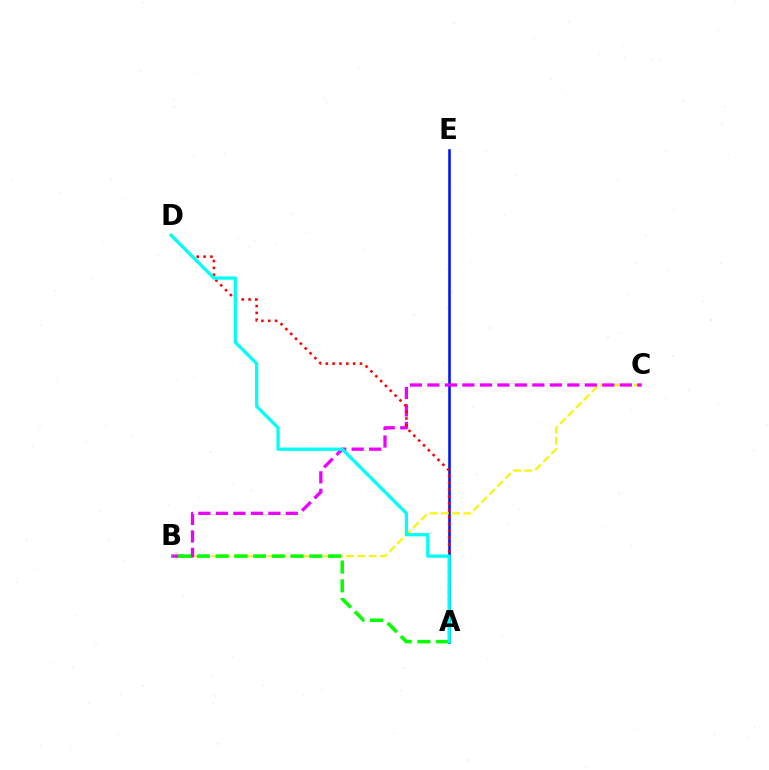{('A', 'E'): [{'color': '#0010ff', 'line_style': 'solid', 'thickness': 1.85}], ('B', 'C'): [{'color': '#fcf500', 'line_style': 'dashed', 'thickness': 1.53}, {'color': '#ee00ff', 'line_style': 'dashed', 'thickness': 2.38}], ('A', 'B'): [{'color': '#08ff00', 'line_style': 'dashed', 'thickness': 2.55}], ('A', 'D'): [{'color': '#ff0000', 'line_style': 'dotted', 'thickness': 1.86}, {'color': '#00fff6', 'line_style': 'solid', 'thickness': 2.35}]}